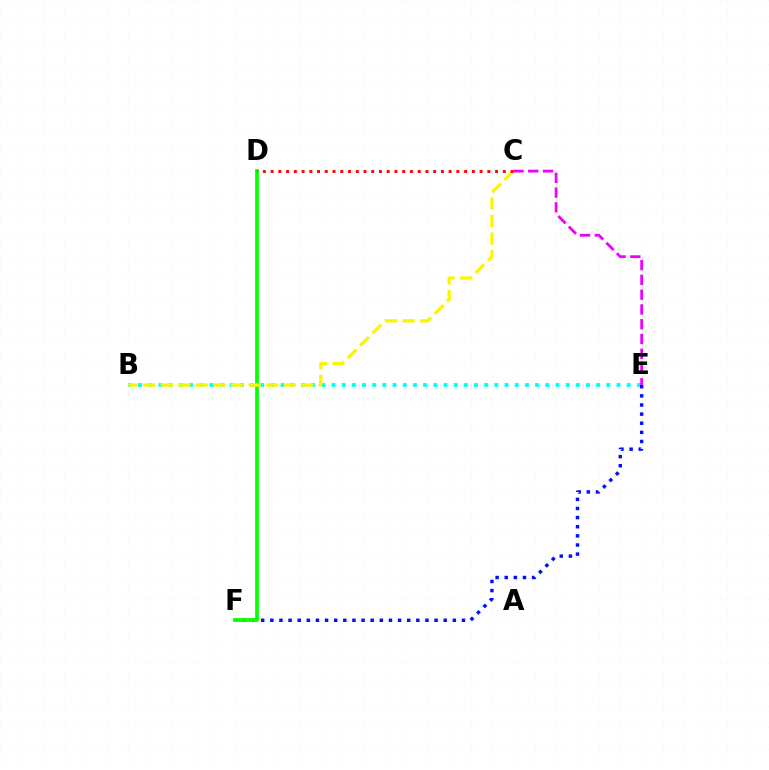{('B', 'E'): [{'color': '#00fff6', 'line_style': 'dotted', 'thickness': 2.77}], ('E', 'F'): [{'color': '#0010ff', 'line_style': 'dotted', 'thickness': 2.48}], ('D', 'F'): [{'color': '#08ff00', 'line_style': 'solid', 'thickness': 2.69}], ('B', 'C'): [{'color': '#fcf500', 'line_style': 'dashed', 'thickness': 2.39}], ('C', 'D'): [{'color': '#ff0000', 'line_style': 'dotted', 'thickness': 2.1}], ('C', 'E'): [{'color': '#ee00ff', 'line_style': 'dashed', 'thickness': 2.01}]}